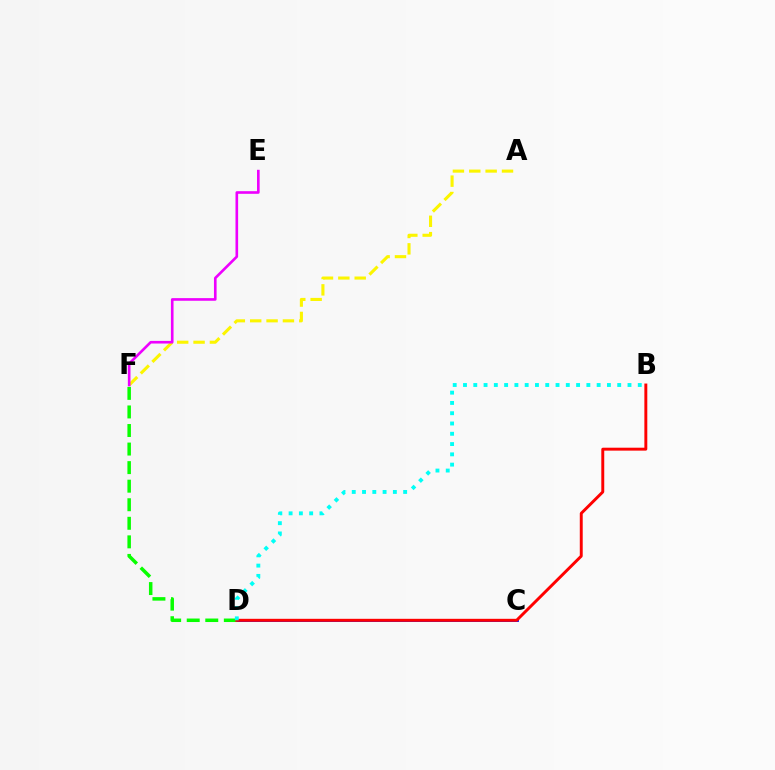{('C', 'D'): [{'color': '#0010ff', 'line_style': 'solid', 'thickness': 2.02}], ('D', 'F'): [{'color': '#08ff00', 'line_style': 'dashed', 'thickness': 2.52}], ('A', 'F'): [{'color': '#fcf500', 'line_style': 'dashed', 'thickness': 2.22}], ('B', 'D'): [{'color': '#ff0000', 'line_style': 'solid', 'thickness': 2.11}, {'color': '#00fff6', 'line_style': 'dotted', 'thickness': 2.79}], ('E', 'F'): [{'color': '#ee00ff', 'line_style': 'solid', 'thickness': 1.89}]}